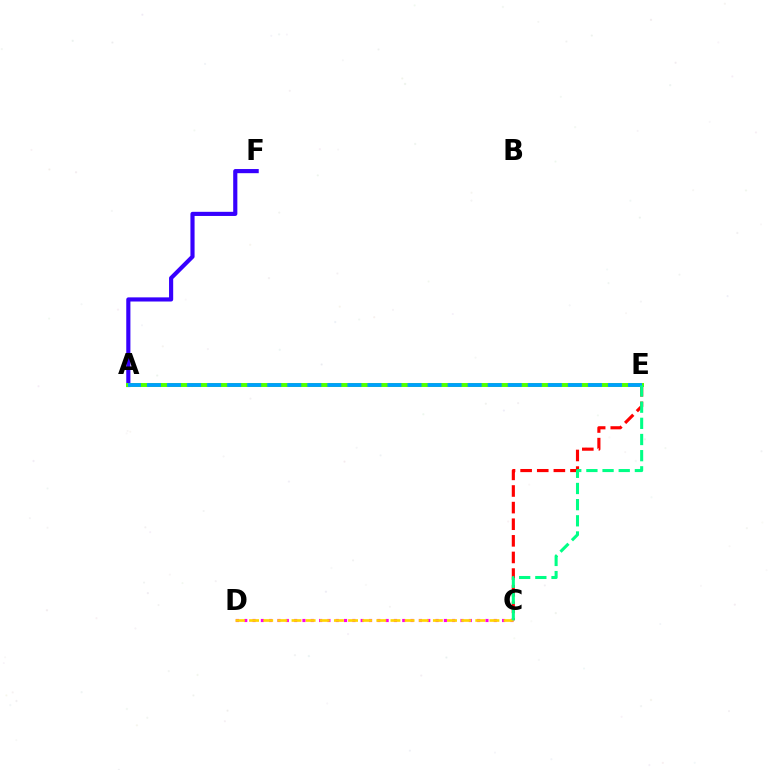{('C', 'D'): [{'color': '#ff00ed', 'line_style': 'dotted', 'thickness': 2.26}, {'color': '#ffd500', 'line_style': 'dashed', 'thickness': 1.92}], ('C', 'E'): [{'color': '#ff0000', 'line_style': 'dashed', 'thickness': 2.26}, {'color': '#00ff86', 'line_style': 'dashed', 'thickness': 2.2}], ('A', 'F'): [{'color': '#3700ff', 'line_style': 'solid', 'thickness': 2.99}], ('A', 'E'): [{'color': '#4fff00', 'line_style': 'solid', 'thickness': 2.84}, {'color': '#009eff', 'line_style': 'dashed', 'thickness': 2.72}]}